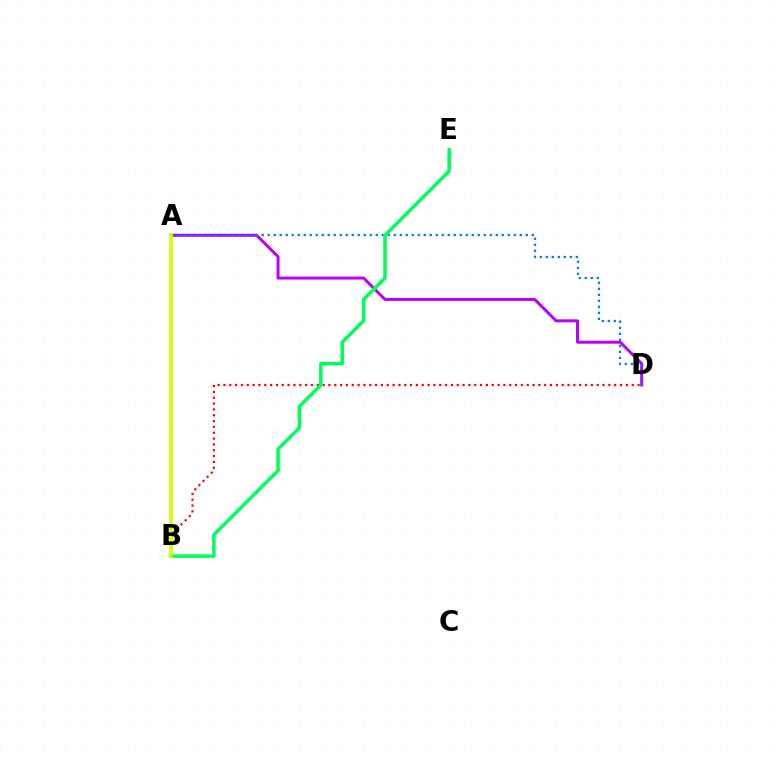{('A', 'D'): [{'color': '#b900ff', 'line_style': 'solid', 'thickness': 2.15}, {'color': '#0074ff', 'line_style': 'dotted', 'thickness': 1.63}], ('B', 'D'): [{'color': '#ff0000', 'line_style': 'dotted', 'thickness': 1.58}], ('B', 'E'): [{'color': '#00ff5c', 'line_style': 'solid', 'thickness': 2.54}], ('A', 'B'): [{'color': '#d1ff00', 'line_style': 'solid', 'thickness': 2.6}]}